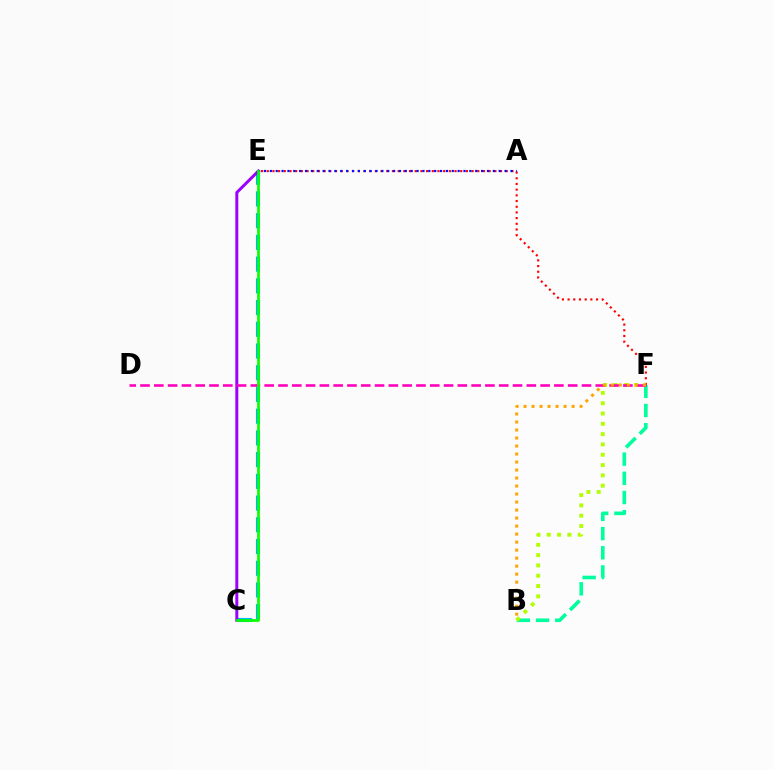{('B', 'F'): [{'color': '#00ff9d', 'line_style': 'dashed', 'thickness': 2.61}, {'color': '#b3ff00', 'line_style': 'dotted', 'thickness': 2.8}, {'color': '#ffa500', 'line_style': 'dotted', 'thickness': 2.18}], ('E', 'F'): [{'color': '#ff0000', 'line_style': 'dotted', 'thickness': 1.55}], ('C', 'E'): [{'color': '#00b5ff', 'line_style': 'dashed', 'thickness': 2.95}, {'color': '#9b00ff', 'line_style': 'solid', 'thickness': 2.15}, {'color': '#08ff00', 'line_style': 'solid', 'thickness': 1.94}], ('A', 'E'): [{'color': '#0010ff', 'line_style': 'dotted', 'thickness': 1.59}], ('D', 'F'): [{'color': '#ff00bd', 'line_style': 'dashed', 'thickness': 1.87}]}